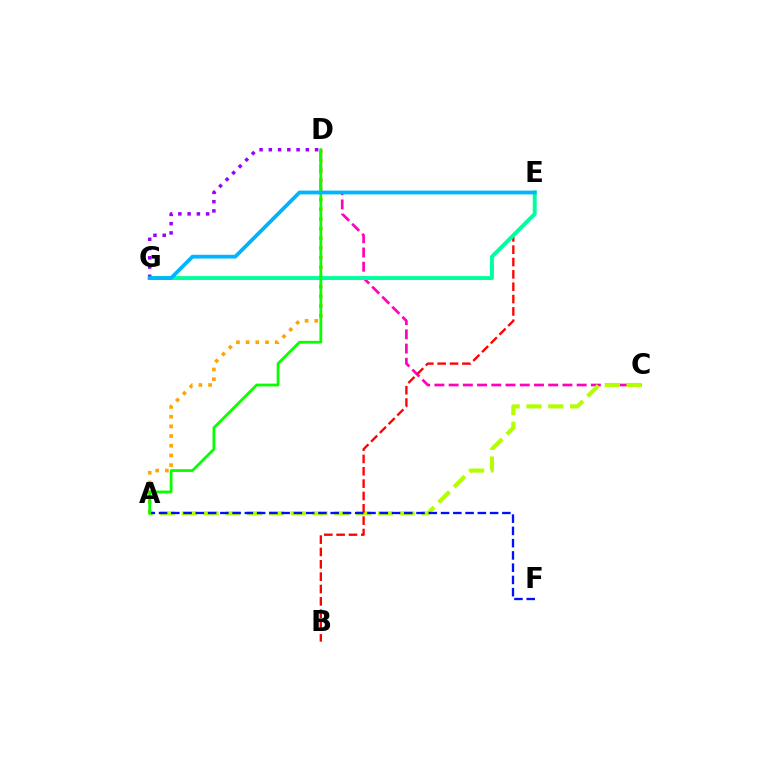{('C', 'D'): [{'color': '#ff00bd', 'line_style': 'dashed', 'thickness': 1.93}], ('A', 'D'): [{'color': '#ffa500', 'line_style': 'dotted', 'thickness': 2.63}, {'color': '#08ff00', 'line_style': 'solid', 'thickness': 2.01}], ('A', 'C'): [{'color': '#b3ff00', 'line_style': 'dashed', 'thickness': 2.96}], ('B', 'E'): [{'color': '#ff0000', 'line_style': 'dashed', 'thickness': 1.68}], ('A', 'F'): [{'color': '#0010ff', 'line_style': 'dashed', 'thickness': 1.67}], ('E', 'G'): [{'color': '#00ff9d', 'line_style': 'solid', 'thickness': 2.84}, {'color': '#00b5ff', 'line_style': 'solid', 'thickness': 2.72}], ('D', 'G'): [{'color': '#9b00ff', 'line_style': 'dotted', 'thickness': 2.51}]}